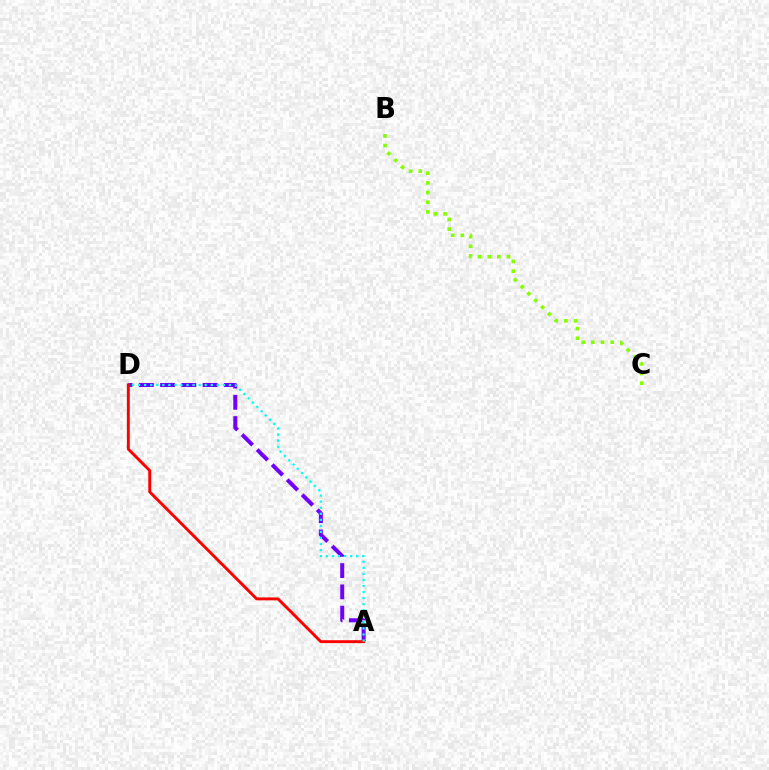{('B', 'C'): [{'color': '#84ff00', 'line_style': 'dotted', 'thickness': 2.62}], ('A', 'D'): [{'color': '#7200ff', 'line_style': 'dashed', 'thickness': 2.89}, {'color': '#ff0000', 'line_style': 'solid', 'thickness': 2.1}, {'color': '#00fff6', 'line_style': 'dotted', 'thickness': 1.65}]}